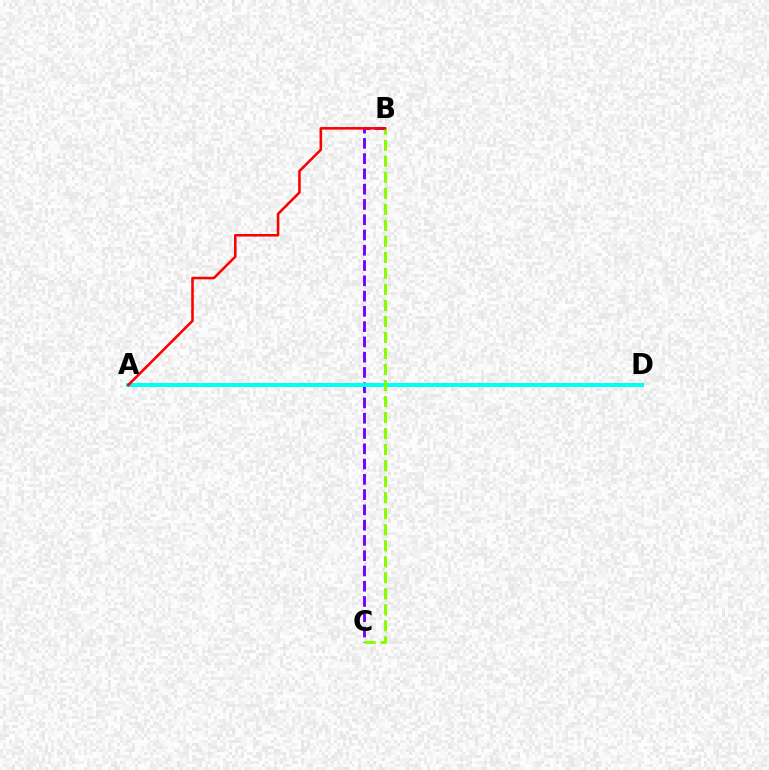{('B', 'C'): [{'color': '#7200ff', 'line_style': 'dashed', 'thickness': 2.07}, {'color': '#84ff00', 'line_style': 'dashed', 'thickness': 2.18}], ('A', 'D'): [{'color': '#00fff6', 'line_style': 'solid', 'thickness': 2.87}], ('A', 'B'): [{'color': '#ff0000', 'line_style': 'solid', 'thickness': 1.85}]}